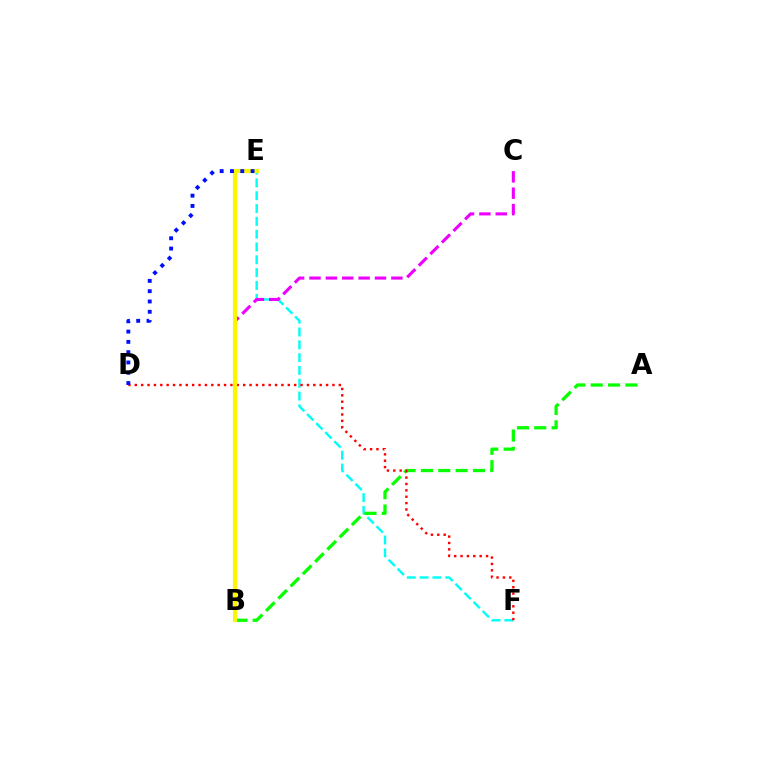{('E', 'F'): [{'color': '#00fff6', 'line_style': 'dashed', 'thickness': 1.74}], ('B', 'C'): [{'color': '#ee00ff', 'line_style': 'dashed', 'thickness': 2.22}], ('A', 'B'): [{'color': '#08ff00', 'line_style': 'dashed', 'thickness': 2.36}], ('D', 'F'): [{'color': '#ff0000', 'line_style': 'dotted', 'thickness': 1.73}], ('B', 'E'): [{'color': '#fcf500', 'line_style': 'solid', 'thickness': 2.97}], ('D', 'E'): [{'color': '#0010ff', 'line_style': 'dotted', 'thickness': 2.8}]}